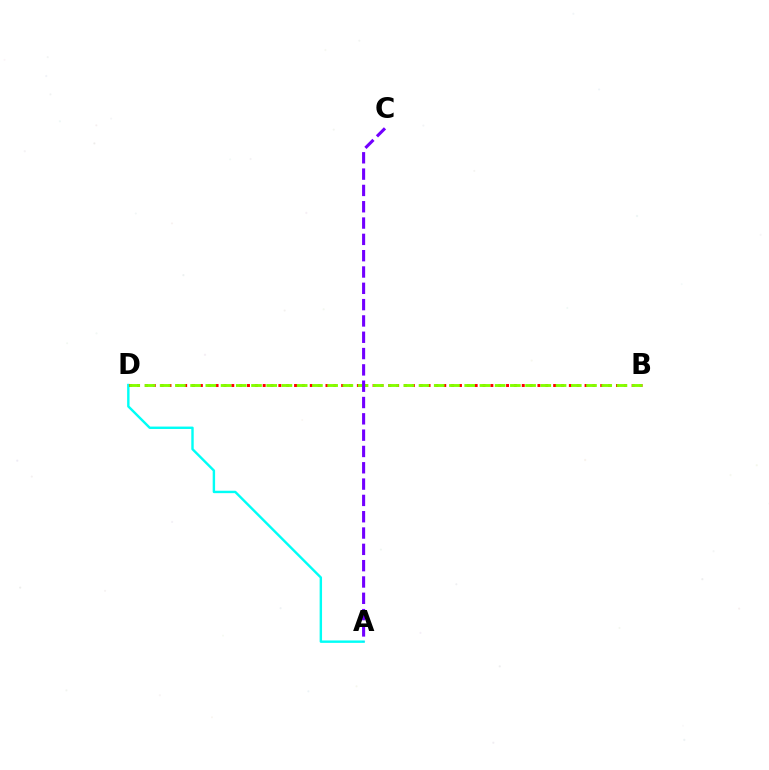{('A', 'D'): [{'color': '#00fff6', 'line_style': 'solid', 'thickness': 1.74}], ('B', 'D'): [{'color': '#ff0000', 'line_style': 'dotted', 'thickness': 2.13}, {'color': '#84ff00', 'line_style': 'dashed', 'thickness': 2.07}], ('A', 'C'): [{'color': '#7200ff', 'line_style': 'dashed', 'thickness': 2.22}]}